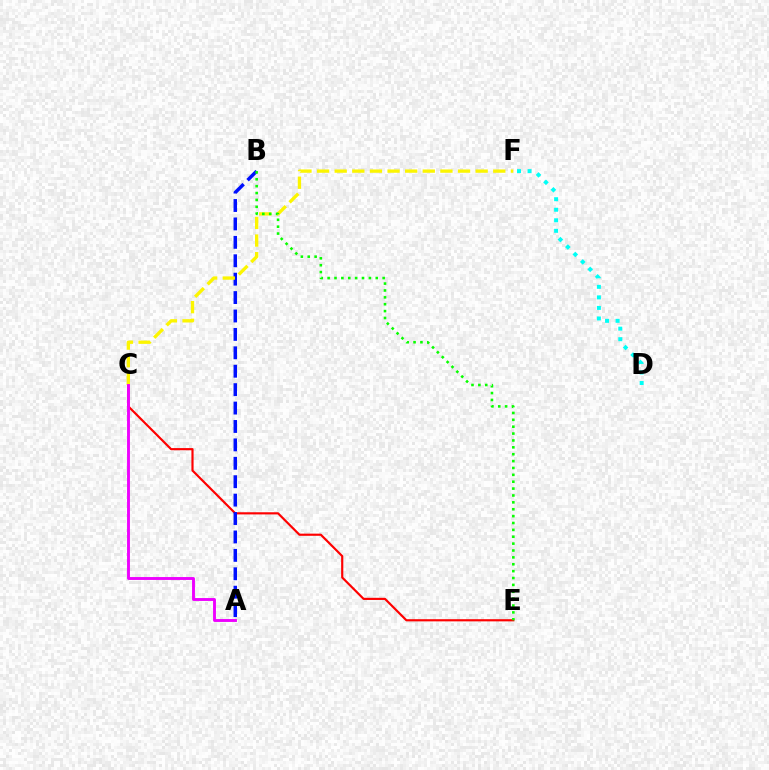{('C', 'E'): [{'color': '#ff0000', 'line_style': 'solid', 'thickness': 1.56}], ('A', 'B'): [{'color': '#0010ff', 'line_style': 'dashed', 'thickness': 2.5}], ('C', 'F'): [{'color': '#fcf500', 'line_style': 'dashed', 'thickness': 2.39}], ('D', 'F'): [{'color': '#00fff6', 'line_style': 'dotted', 'thickness': 2.86}], ('B', 'E'): [{'color': '#08ff00', 'line_style': 'dotted', 'thickness': 1.87}], ('A', 'C'): [{'color': '#ee00ff', 'line_style': 'solid', 'thickness': 2.08}]}